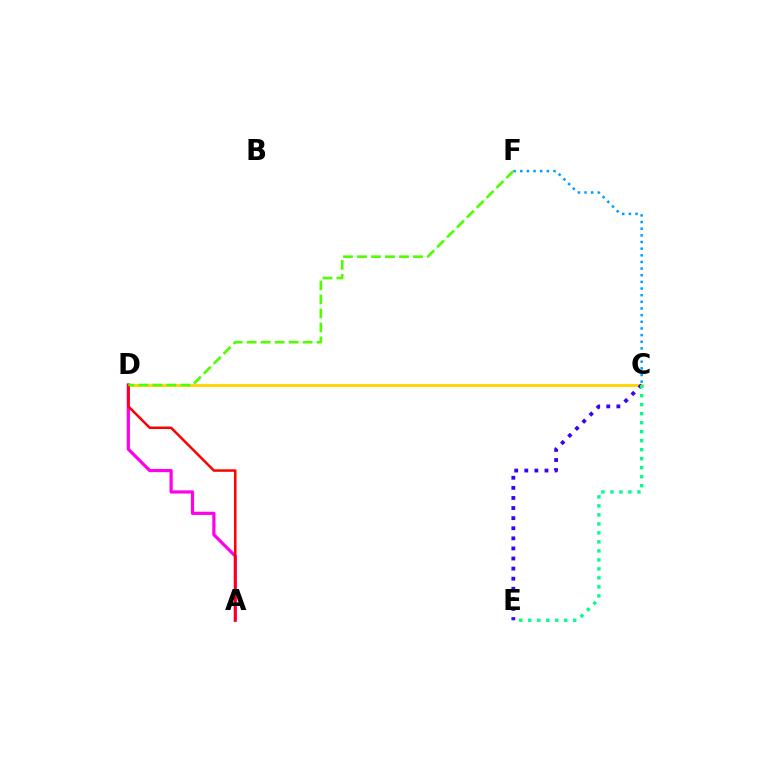{('C', 'D'): [{'color': '#ffd500', 'line_style': 'solid', 'thickness': 2.04}], ('A', 'D'): [{'color': '#ff00ed', 'line_style': 'solid', 'thickness': 2.31}, {'color': '#ff0000', 'line_style': 'solid', 'thickness': 1.8}], ('C', 'F'): [{'color': '#009eff', 'line_style': 'dotted', 'thickness': 1.81}], ('C', 'E'): [{'color': '#3700ff', 'line_style': 'dotted', 'thickness': 2.74}, {'color': '#00ff86', 'line_style': 'dotted', 'thickness': 2.44}], ('D', 'F'): [{'color': '#4fff00', 'line_style': 'dashed', 'thickness': 1.9}]}